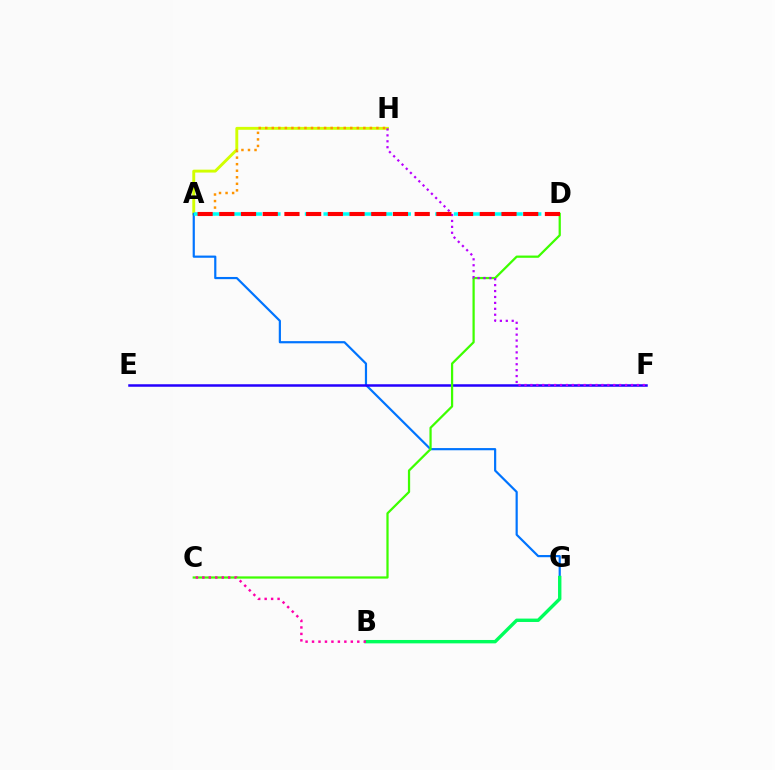{('A', 'H'): [{'color': '#d1ff00', 'line_style': 'solid', 'thickness': 2.09}, {'color': '#ff9400', 'line_style': 'dotted', 'thickness': 1.78}], ('A', 'G'): [{'color': '#0074ff', 'line_style': 'solid', 'thickness': 1.58}], ('E', 'F'): [{'color': '#2500ff', 'line_style': 'solid', 'thickness': 1.8}], ('C', 'D'): [{'color': '#3dff00', 'line_style': 'solid', 'thickness': 1.61}], ('B', 'G'): [{'color': '#00ff5c', 'line_style': 'solid', 'thickness': 2.44}], ('A', 'D'): [{'color': '#00fff6', 'line_style': 'dashed', 'thickness': 2.53}, {'color': '#ff0000', 'line_style': 'dashed', 'thickness': 2.95}], ('F', 'H'): [{'color': '#b900ff', 'line_style': 'dotted', 'thickness': 1.61}], ('B', 'C'): [{'color': '#ff00ac', 'line_style': 'dotted', 'thickness': 1.76}]}